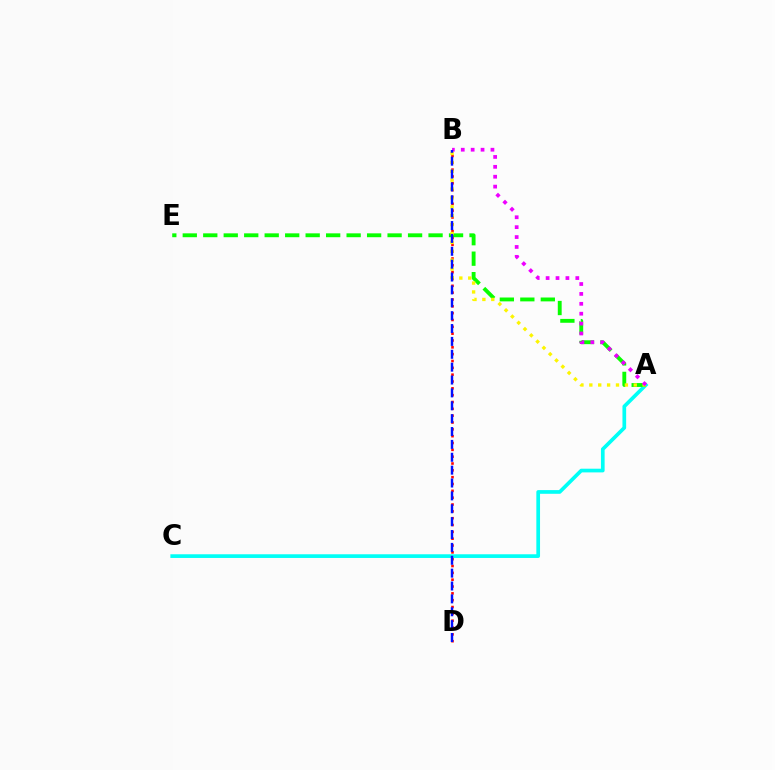{('A', 'C'): [{'color': '#00fff6', 'line_style': 'solid', 'thickness': 2.65}], ('A', 'E'): [{'color': '#08ff00', 'line_style': 'dashed', 'thickness': 2.78}], ('B', 'D'): [{'color': '#ff0000', 'line_style': 'dotted', 'thickness': 1.86}, {'color': '#0010ff', 'line_style': 'dashed', 'thickness': 1.75}], ('A', 'B'): [{'color': '#fcf500', 'line_style': 'dotted', 'thickness': 2.41}, {'color': '#ee00ff', 'line_style': 'dotted', 'thickness': 2.69}]}